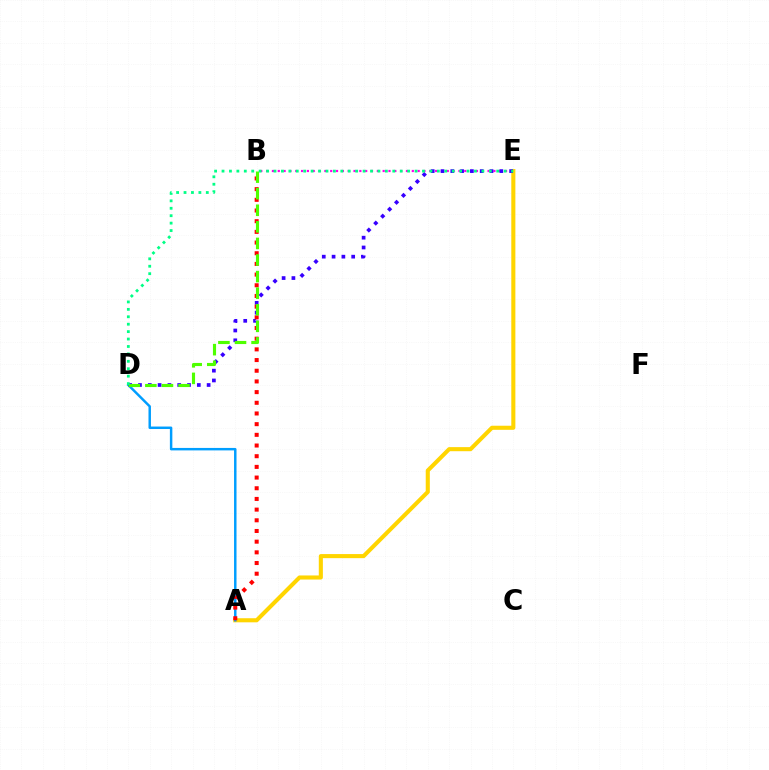{('A', 'E'): [{'color': '#ffd500', 'line_style': 'solid', 'thickness': 2.94}], ('B', 'E'): [{'color': '#ff00ed', 'line_style': 'dotted', 'thickness': 1.58}], ('A', 'D'): [{'color': '#009eff', 'line_style': 'solid', 'thickness': 1.78}], ('D', 'E'): [{'color': '#3700ff', 'line_style': 'dotted', 'thickness': 2.66}, {'color': '#00ff86', 'line_style': 'dotted', 'thickness': 2.02}], ('A', 'B'): [{'color': '#ff0000', 'line_style': 'dotted', 'thickness': 2.9}], ('B', 'D'): [{'color': '#4fff00', 'line_style': 'dashed', 'thickness': 2.25}]}